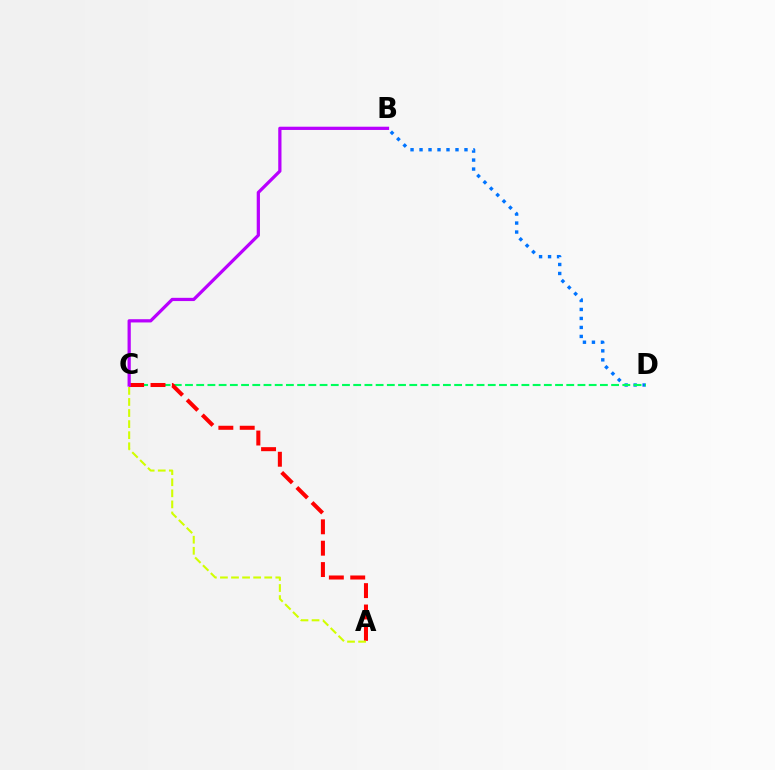{('B', 'D'): [{'color': '#0074ff', 'line_style': 'dotted', 'thickness': 2.44}], ('C', 'D'): [{'color': '#00ff5c', 'line_style': 'dashed', 'thickness': 1.52}], ('A', 'C'): [{'color': '#ff0000', 'line_style': 'dashed', 'thickness': 2.9}, {'color': '#d1ff00', 'line_style': 'dashed', 'thickness': 1.5}], ('B', 'C'): [{'color': '#b900ff', 'line_style': 'solid', 'thickness': 2.33}]}